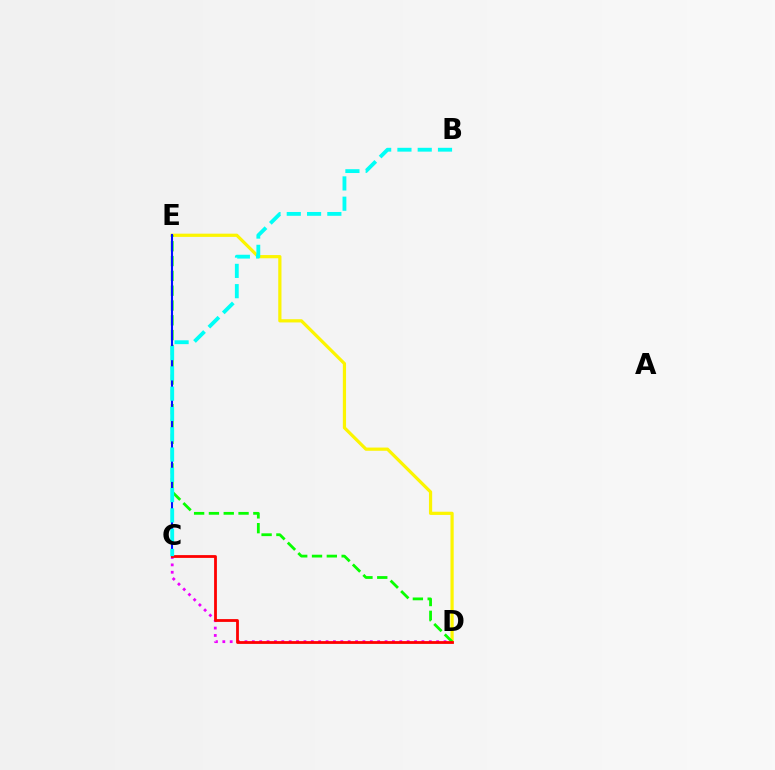{('D', 'E'): [{'color': '#fcf500', 'line_style': 'solid', 'thickness': 2.32}, {'color': '#08ff00', 'line_style': 'dashed', 'thickness': 2.01}], ('C', 'D'): [{'color': '#ee00ff', 'line_style': 'dotted', 'thickness': 2.0}, {'color': '#ff0000', 'line_style': 'solid', 'thickness': 2.01}], ('C', 'E'): [{'color': '#0010ff', 'line_style': 'solid', 'thickness': 1.5}], ('B', 'C'): [{'color': '#00fff6', 'line_style': 'dashed', 'thickness': 2.76}]}